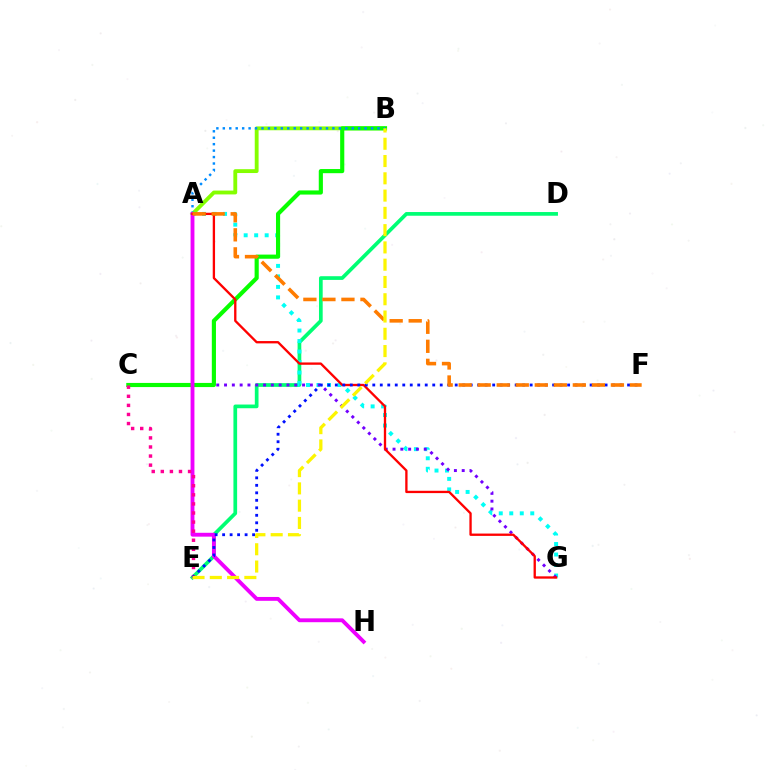{('D', 'E'): [{'color': '#00ff74', 'line_style': 'solid', 'thickness': 2.66}], ('A', 'B'): [{'color': '#84ff00', 'line_style': 'solid', 'thickness': 2.77}, {'color': '#008cff', 'line_style': 'dotted', 'thickness': 1.75}], ('A', 'G'): [{'color': '#00fff6', 'line_style': 'dotted', 'thickness': 2.85}, {'color': '#ff0000', 'line_style': 'solid', 'thickness': 1.67}], ('C', 'G'): [{'color': '#7200ff', 'line_style': 'dotted', 'thickness': 2.12}], ('B', 'C'): [{'color': '#08ff00', 'line_style': 'solid', 'thickness': 2.98}], ('A', 'H'): [{'color': '#ee00ff', 'line_style': 'solid', 'thickness': 2.78}], ('C', 'E'): [{'color': '#ff0094', 'line_style': 'dotted', 'thickness': 2.47}], ('E', 'F'): [{'color': '#0010ff', 'line_style': 'dotted', 'thickness': 2.04}], ('A', 'F'): [{'color': '#ff7c00', 'line_style': 'dashed', 'thickness': 2.58}], ('B', 'E'): [{'color': '#fcf500', 'line_style': 'dashed', 'thickness': 2.35}]}